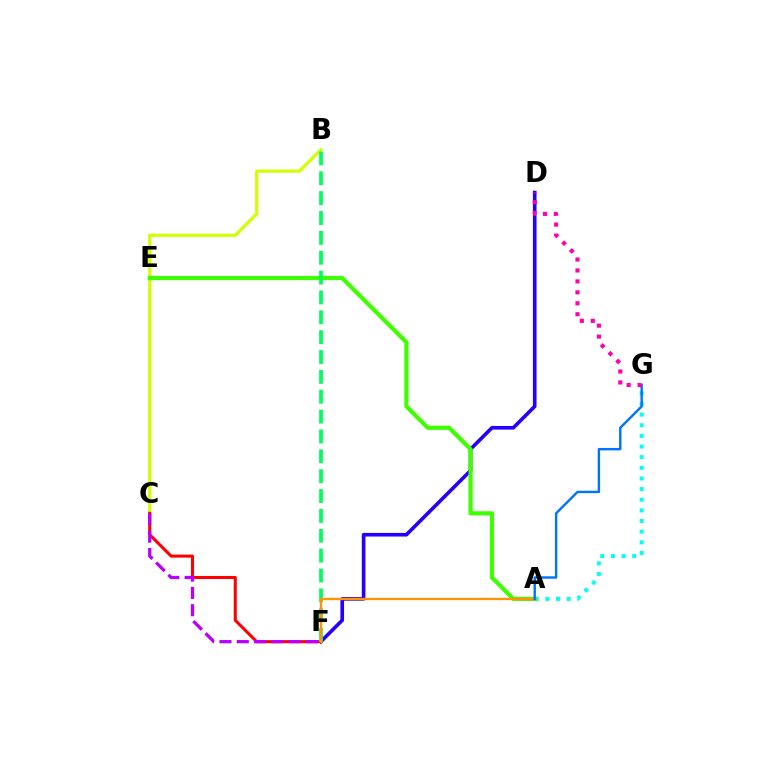{('B', 'C'): [{'color': '#d1ff00', 'line_style': 'solid', 'thickness': 2.31}], ('A', 'G'): [{'color': '#00fff6', 'line_style': 'dotted', 'thickness': 2.89}, {'color': '#0074ff', 'line_style': 'solid', 'thickness': 1.74}], ('D', 'F'): [{'color': '#2500ff', 'line_style': 'solid', 'thickness': 2.62}], ('A', 'E'): [{'color': '#3dff00', 'line_style': 'solid', 'thickness': 2.99}], ('C', 'F'): [{'color': '#ff0000', 'line_style': 'solid', 'thickness': 2.2}, {'color': '#b900ff', 'line_style': 'dashed', 'thickness': 2.35}], ('B', 'F'): [{'color': '#00ff5c', 'line_style': 'dashed', 'thickness': 2.7}], ('A', 'F'): [{'color': '#ff9400', 'line_style': 'solid', 'thickness': 1.66}], ('D', 'G'): [{'color': '#ff00ac', 'line_style': 'dotted', 'thickness': 2.97}]}